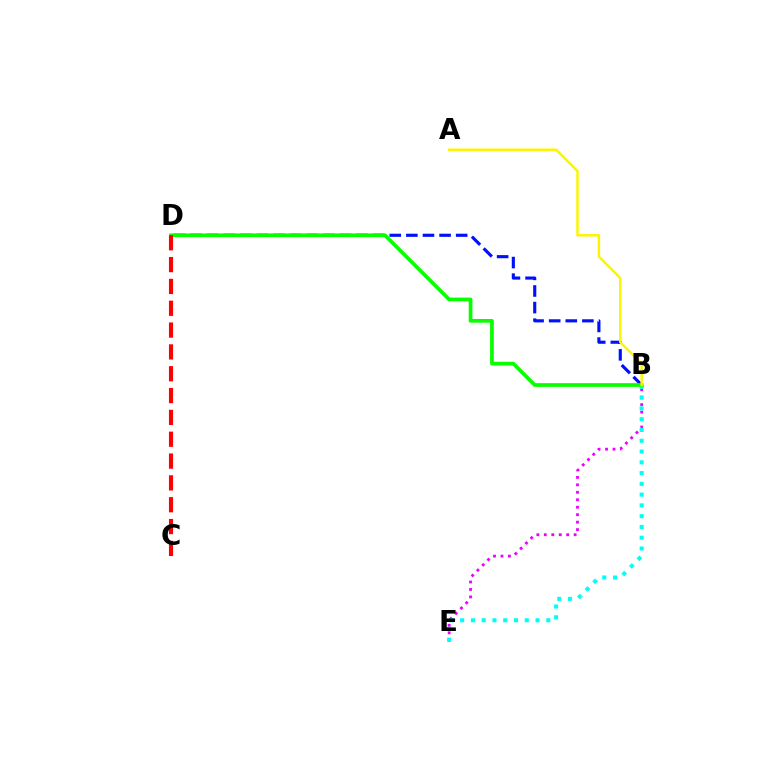{('B', 'E'): [{'color': '#ee00ff', 'line_style': 'dotted', 'thickness': 2.03}, {'color': '#00fff6', 'line_style': 'dotted', 'thickness': 2.93}], ('B', 'D'): [{'color': '#0010ff', 'line_style': 'dashed', 'thickness': 2.26}, {'color': '#08ff00', 'line_style': 'solid', 'thickness': 2.67}], ('C', 'D'): [{'color': '#ff0000', 'line_style': 'dashed', 'thickness': 2.97}], ('A', 'B'): [{'color': '#fcf500', 'line_style': 'solid', 'thickness': 1.79}]}